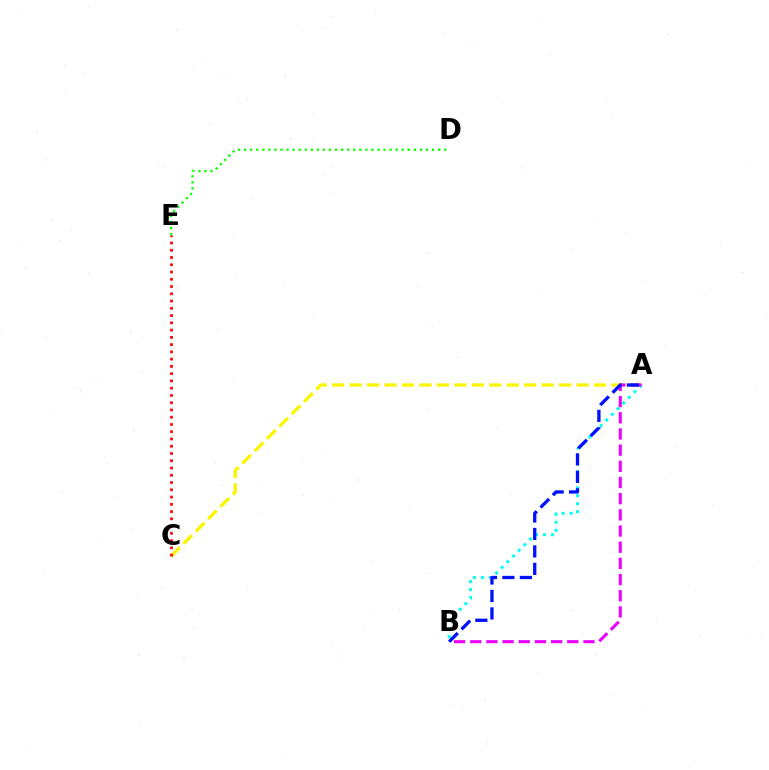{('A', 'C'): [{'color': '#fcf500', 'line_style': 'dashed', 'thickness': 2.37}], ('A', 'B'): [{'color': '#00fff6', 'line_style': 'dotted', 'thickness': 2.17}, {'color': '#ee00ff', 'line_style': 'dashed', 'thickness': 2.2}, {'color': '#0010ff', 'line_style': 'dashed', 'thickness': 2.37}], ('D', 'E'): [{'color': '#08ff00', 'line_style': 'dotted', 'thickness': 1.65}], ('C', 'E'): [{'color': '#ff0000', 'line_style': 'dotted', 'thickness': 1.97}]}